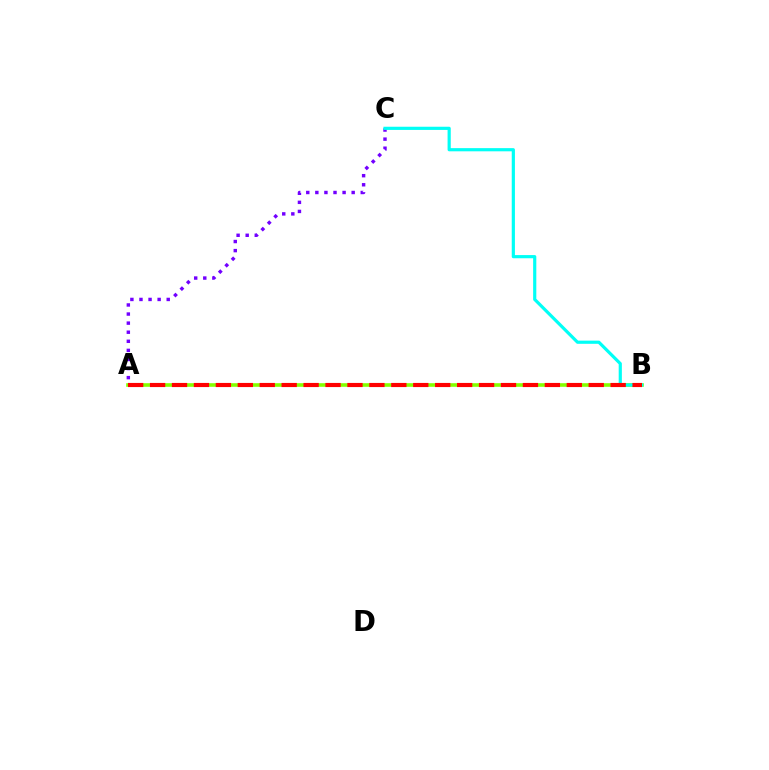{('A', 'B'): [{'color': '#84ff00', 'line_style': 'solid', 'thickness': 2.61}, {'color': '#ff0000', 'line_style': 'dashed', 'thickness': 2.98}], ('A', 'C'): [{'color': '#7200ff', 'line_style': 'dotted', 'thickness': 2.47}], ('B', 'C'): [{'color': '#00fff6', 'line_style': 'solid', 'thickness': 2.29}]}